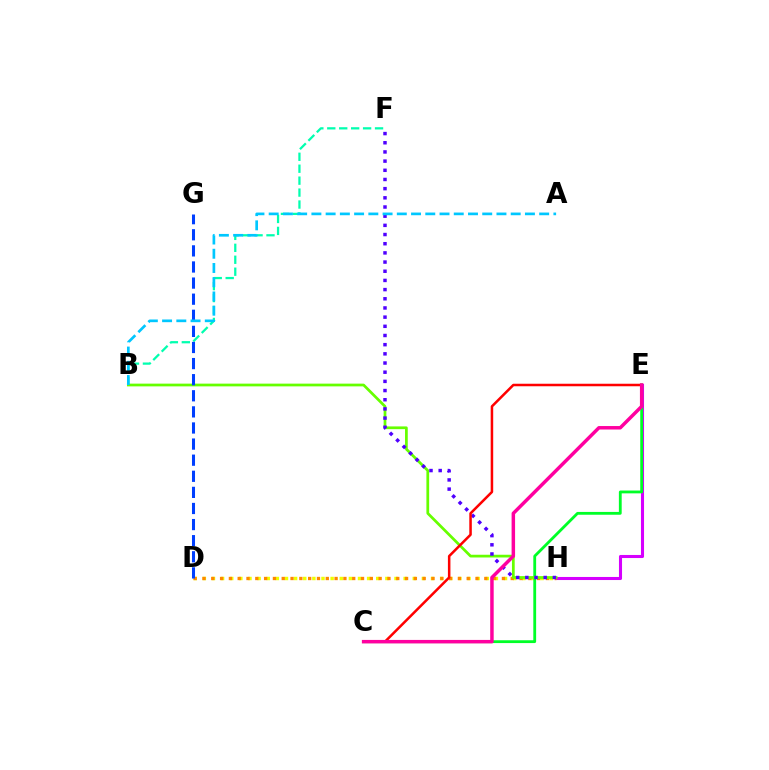{('E', 'H'): [{'color': '#d600ff', 'line_style': 'solid', 'thickness': 2.21}], ('D', 'H'): [{'color': '#eeff00', 'line_style': 'dotted', 'thickness': 2.48}, {'color': '#ff8800', 'line_style': 'dotted', 'thickness': 2.39}], ('C', 'E'): [{'color': '#00ff27', 'line_style': 'solid', 'thickness': 2.03}, {'color': '#ff0000', 'line_style': 'solid', 'thickness': 1.81}, {'color': '#ff00a0', 'line_style': 'solid', 'thickness': 2.5}], ('B', 'F'): [{'color': '#00ffaf', 'line_style': 'dashed', 'thickness': 1.62}], ('B', 'H'): [{'color': '#66ff00', 'line_style': 'solid', 'thickness': 1.97}], ('D', 'G'): [{'color': '#003fff', 'line_style': 'dashed', 'thickness': 2.19}], ('F', 'H'): [{'color': '#4f00ff', 'line_style': 'dotted', 'thickness': 2.49}], ('A', 'B'): [{'color': '#00c7ff', 'line_style': 'dashed', 'thickness': 1.93}]}